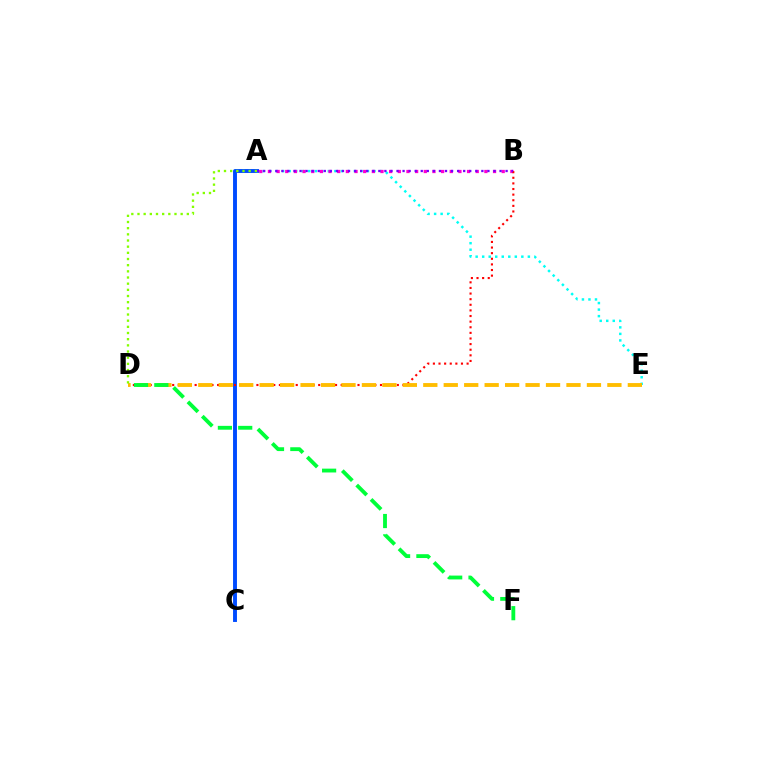{('A', 'C'): [{'color': '#004bff', 'line_style': 'solid', 'thickness': 2.81}], ('A', 'E'): [{'color': '#00fff6', 'line_style': 'dotted', 'thickness': 1.77}], ('A', 'B'): [{'color': '#ff00cf', 'line_style': 'dotted', 'thickness': 2.35}, {'color': '#7200ff', 'line_style': 'dotted', 'thickness': 1.65}], ('B', 'D'): [{'color': '#ff0000', 'line_style': 'dotted', 'thickness': 1.53}], ('D', 'E'): [{'color': '#ffbd00', 'line_style': 'dashed', 'thickness': 2.78}], ('A', 'D'): [{'color': '#84ff00', 'line_style': 'dotted', 'thickness': 1.68}], ('D', 'F'): [{'color': '#00ff39', 'line_style': 'dashed', 'thickness': 2.76}]}